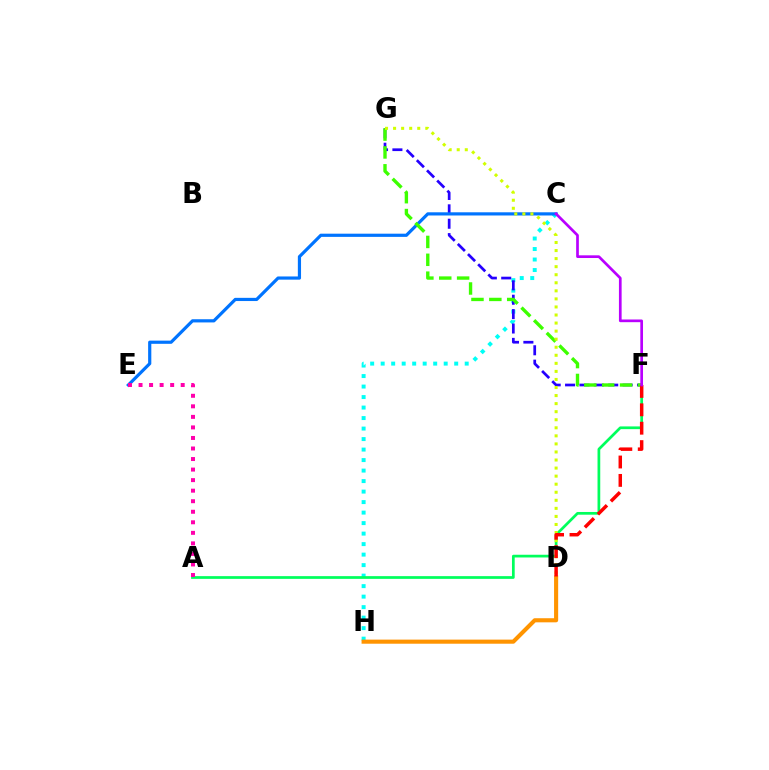{('C', 'H'): [{'color': '#00fff6', 'line_style': 'dotted', 'thickness': 2.85}], ('A', 'F'): [{'color': '#00ff5c', 'line_style': 'solid', 'thickness': 1.96}], ('F', 'G'): [{'color': '#2500ff', 'line_style': 'dashed', 'thickness': 1.95}, {'color': '#3dff00', 'line_style': 'dashed', 'thickness': 2.43}], ('C', 'E'): [{'color': '#0074ff', 'line_style': 'solid', 'thickness': 2.3}], ('D', 'H'): [{'color': '#ff9400', 'line_style': 'solid', 'thickness': 2.95}], ('D', 'G'): [{'color': '#d1ff00', 'line_style': 'dotted', 'thickness': 2.19}], ('A', 'E'): [{'color': '#ff00ac', 'line_style': 'dotted', 'thickness': 2.86}], ('D', 'F'): [{'color': '#ff0000', 'line_style': 'dashed', 'thickness': 2.5}], ('C', 'F'): [{'color': '#b900ff', 'line_style': 'solid', 'thickness': 1.94}]}